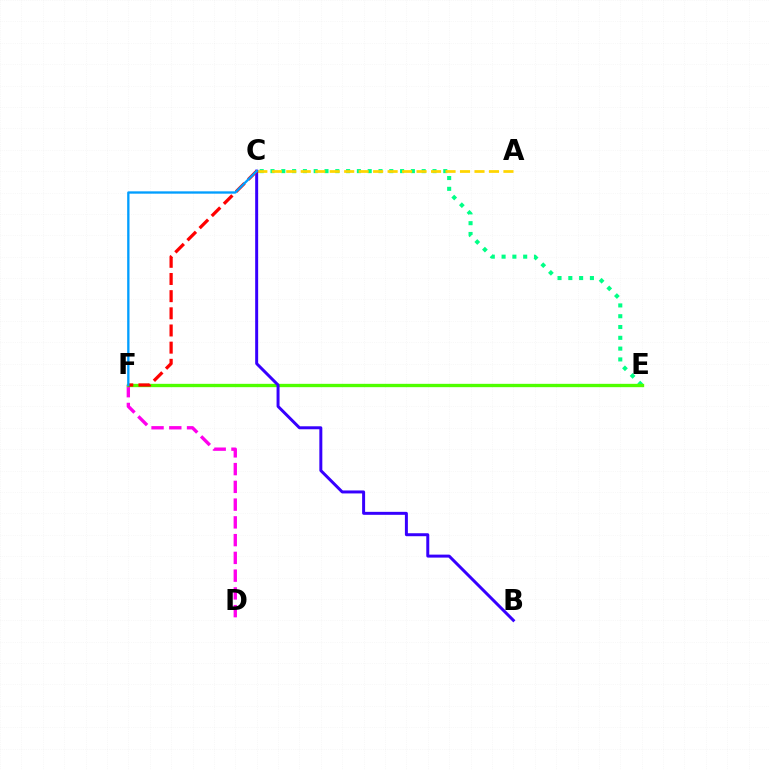{('C', 'E'): [{'color': '#00ff86', 'line_style': 'dotted', 'thickness': 2.93}], ('A', 'C'): [{'color': '#ffd500', 'line_style': 'dashed', 'thickness': 1.97}], ('D', 'F'): [{'color': '#ff00ed', 'line_style': 'dashed', 'thickness': 2.41}], ('E', 'F'): [{'color': '#4fff00', 'line_style': 'solid', 'thickness': 2.4}], ('B', 'C'): [{'color': '#3700ff', 'line_style': 'solid', 'thickness': 2.14}], ('C', 'F'): [{'color': '#ff0000', 'line_style': 'dashed', 'thickness': 2.33}, {'color': '#009eff', 'line_style': 'solid', 'thickness': 1.68}]}